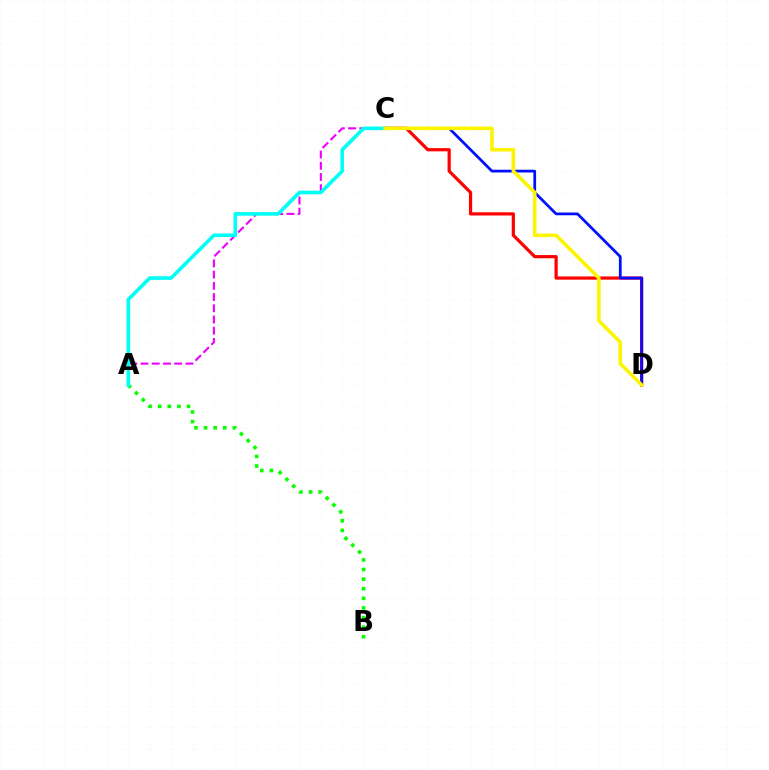{('C', 'D'): [{'color': '#ff0000', 'line_style': 'solid', 'thickness': 2.31}, {'color': '#0010ff', 'line_style': 'solid', 'thickness': 1.98}, {'color': '#fcf500', 'line_style': 'solid', 'thickness': 2.57}], ('A', 'B'): [{'color': '#08ff00', 'line_style': 'dotted', 'thickness': 2.61}], ('A', 'C'): [{'color': '#ee00ff', 'line_style': 'dashed', 'thickness': 1.52}, {'color': '#00fff6', 'line_style': 'solid', 'thickness': 2.61}]}